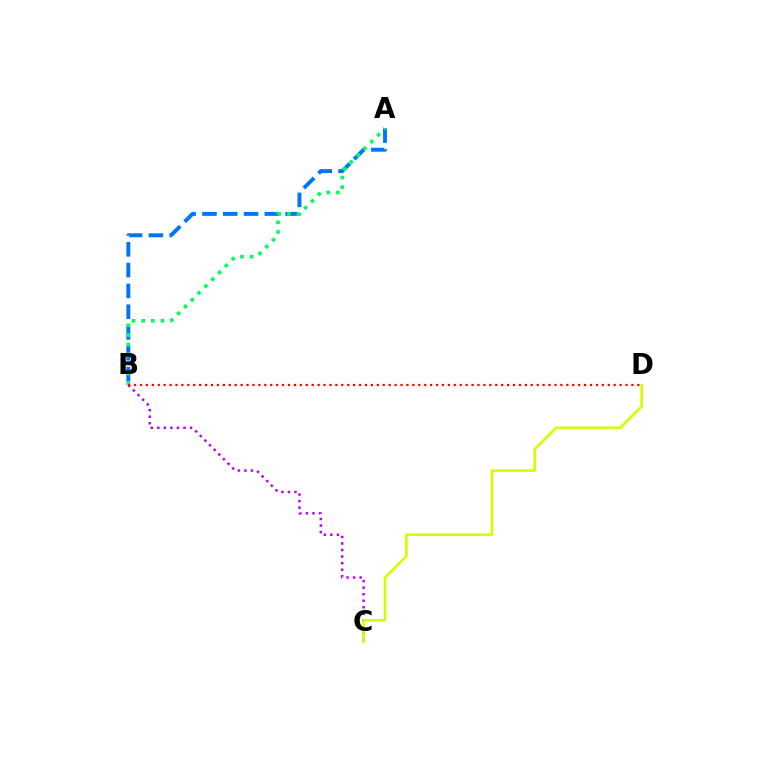{('B', 'C'): [{'color': '#b900ff', 'line_style': 'dotted', 'thickness': 1.78}], ('A', 'B'): [{'color': '#0074ff', 'line_style': 'dashed', 'thickness': 2.83}, {'color': '#00ff5c', 'line_style': 'dotted', 'thickness': 2.62}], ('C', 'D'): [{'color': '#d1ff00', 'line_style': 'solid', 'thickness': 1.88}], ('B', 'D'): [{'color': '#ff0000', 'line_style': 'dotted', 'thickness': 1.61}]}